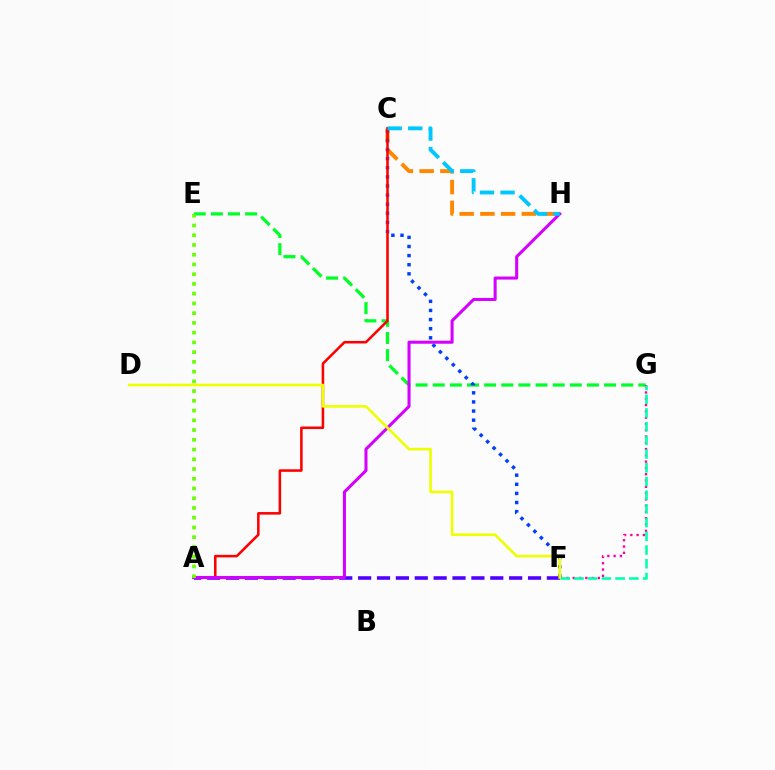{('C', 'H'): [{'color': '#ff8800', 'line_style': 'dashed', 'thickness': 2.81}, {'color': '#00c7ff', 'line_style': 'dashed', 'thickness': 2.79}], ('E', 'G'): [{'color': '#00ff27', 'line_style': 'dashed', 'thickness': 2.33}], ('F', 'G'): [{'color': '#ff00a0', 'line_style': 'dotted', 'thickness': 1.71}, {'color': '#00ffaf', 'line_style': 'dashed', 'thickness': 1.86}], ('C', 'F'): [{'color': '#003fff', 'line_style': 'dotted', 'thickness': 2.48}], ('A', 'F'): [{'color': '#4f00ff', 'line_style': 'dashed', 'thickness': 2.56}], ('A', 'C'): [{'color': '#ff0000', 'line_style': 'solid', 'thickness': 1.84}], ('A', 'H'): [{'color': '#d600ff', 'line_style': 'solid', 'thickness': 2.2}], ('A', 'E'): [{'color': '#66ff00', 'line_style': 'dotted', 'thickness': 2.65}], ('D', 'F'): [{'color': '#eeff00', 'line_style': 'solid', 'thickness': 1.88}]}